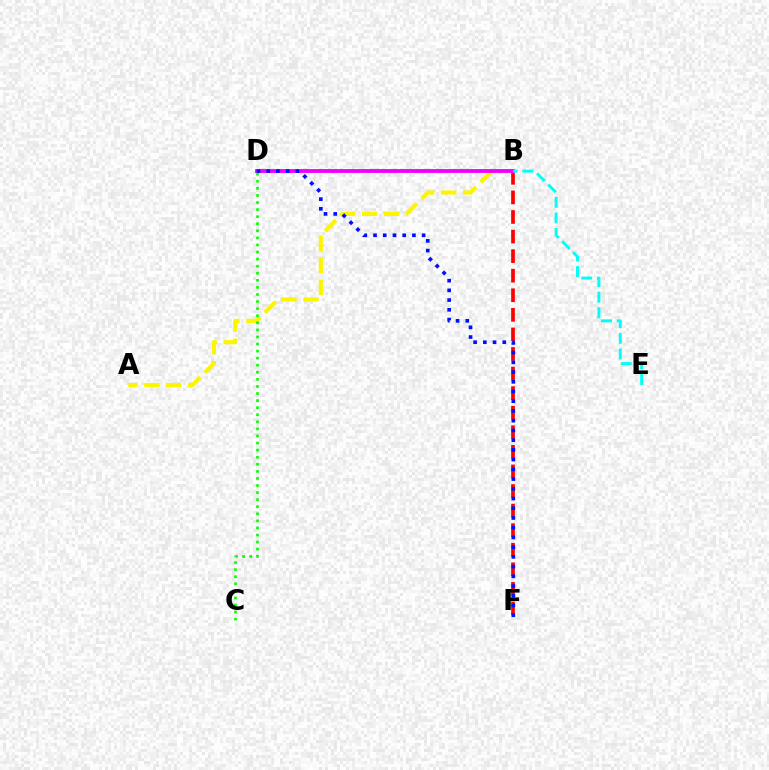{('A', 'B'): [{'color': '#fcf500', 'line_style': 'dashed', 'thickness': 2.98}], ('B', 'F'): [{'color': '#ff0000', 'line_style': 'dashed', 'thickness': 2.66}], ('B', 'D'): [{'color': '#ee00ff', 'line_style': 'solid', 'thickness': 2.76}], ('C', 'D'): [{'color': '#08ff00', 'line_style': 'dotted', 'thickness': 1.92}], ('D', 'F'): [{'color': '#0010ff', 'line_style': 'dotted', 'thickness': 2.64}], ('B', 'E'): [{'color': '#00fff6', 'line_style': 'dashed', 'thickness': 2.13}]}